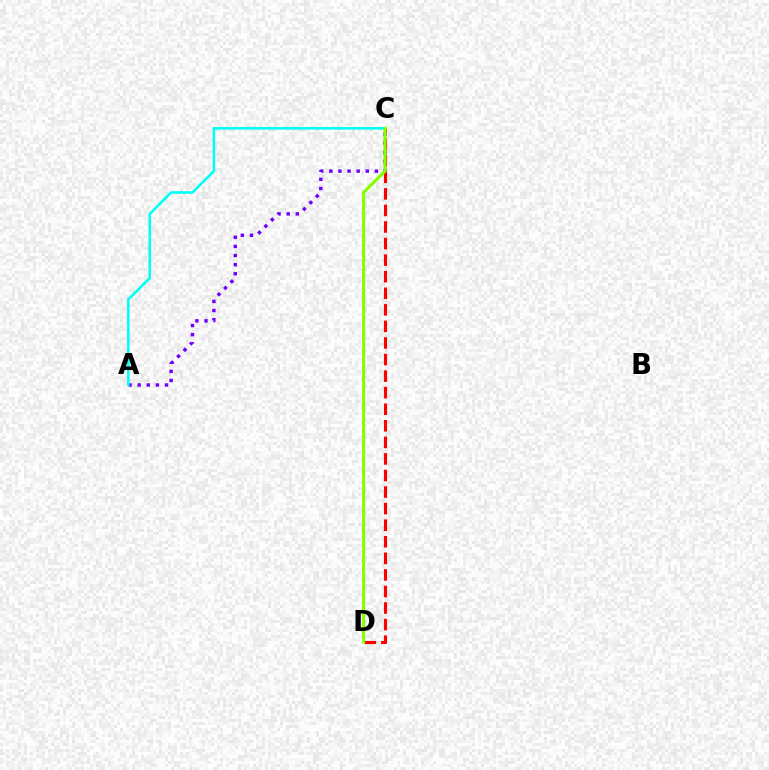{('A', 'C'): [{'color': '#7200ff', 'line_style': 'dotted', 'thickness': 2.48}, {'color': '#00fff6', 'line_style': 'solid', 'thickness': 1.86}], ('C', 'D'): [{'color': '#ff0000', 'line_style': 'dashed', 'thickness': 2.25}, {'color': '#84ff00', 'line_style': 'solid', 'thickness': 2.23}]}